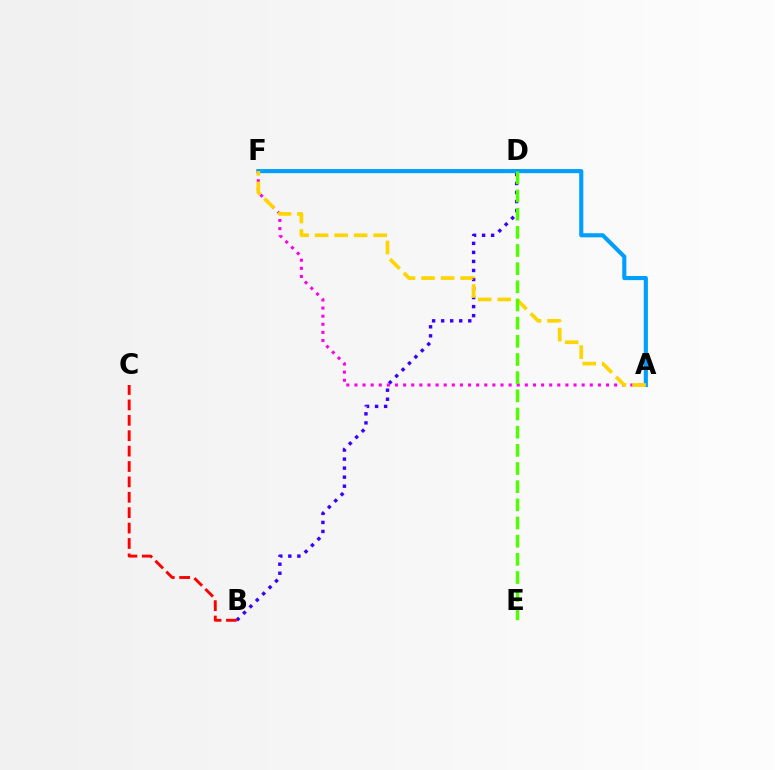{('B', 'D'): [{'color': '#3700ff', 'line_style': 'dotted', 'thickness': 2.45}], ('A', 'F'): [{'color': '#ff00ed', 'line_style': 'dotted', 'thickness': 2.2}, {'color': '#009eff', 'line_style': 'solid', 'thickness': 2.96}, {'color': '#ffd500', 'line_style': 'dashed', 'thickness': 2.65}], ('D', 'F'): [{'color': '#00ff86', 'line_style': 'dotted', 'thickness': 1.83}], ('B', 'C'): [{'color': '#ff0000', 'line_style': 'dashed', 'thickness': 2.09}], ('D', 'E'): [{'color': '#4fff00', 'line_style': 'dashed', 'thickness': 2.47}]}